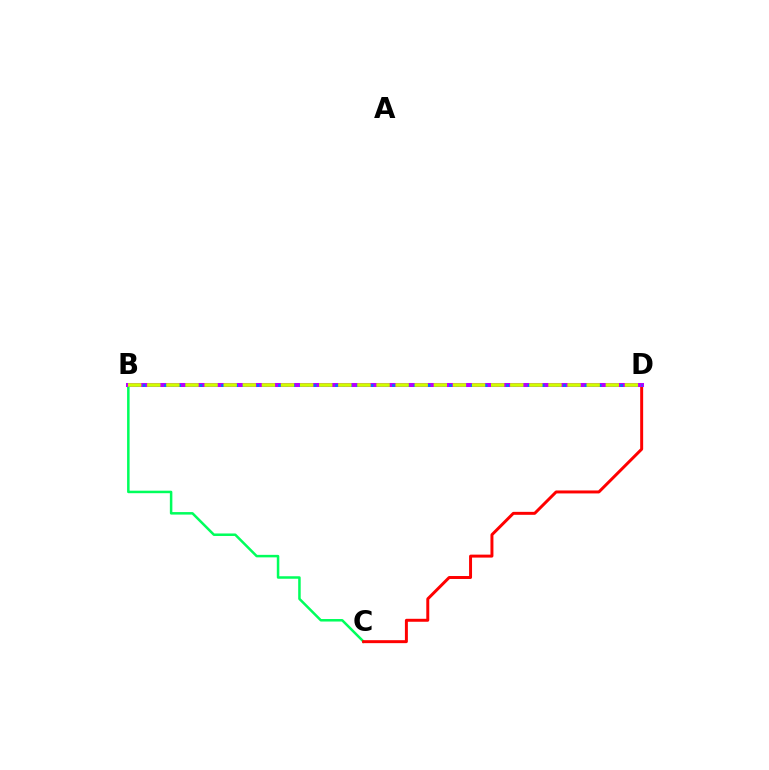{('B', 'C'): [{'color': '#00ff5c', 'line_style': 'solid', 'thickness': 1.81}], ('C', 'D'): [{'color': '#ff0000', 'line_style': 'solid', 'thickness': 2.13}], ('B', 'D'): [{'color': '#b900ff', 'line_style': 'solid', 'thickness': 2.89}, {'color': '#0074ff', 'line_style': 'dotted', 'thickness': 1.94}, {'color': '#d1ff00', 'line_style': 'dashed', 'thickness': 2.6}]}